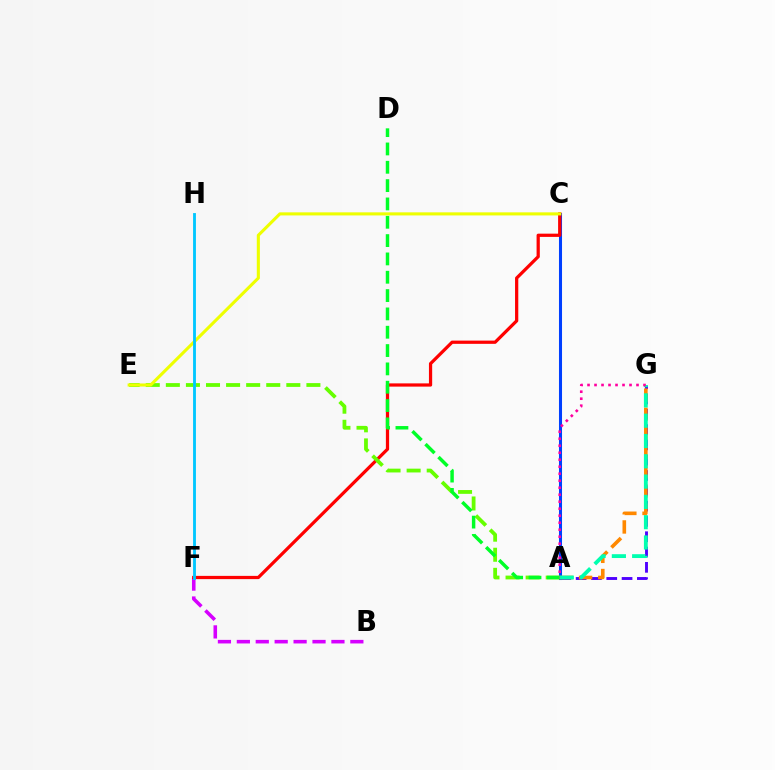{('B', 'F'): [{'color': '#d600ff', 'line_style': 'dashed', 'thickness': 2.57}], ('A', 'C'): [{'color': '#003fff', 'line_style': 'solid', 'thickness': 2.2}], ('C', 'F'): [{'color': '#ff0000', 'line_style': 'solid', 'thickness': 2.33}], ('A', 'E'): [{'color': '#66ff00', 'line_style': 'dashed', 'thickness': 2.73}], ('A', 'D'): [{'color': '#00ff27', 'line_style': 'dashed', 'thickness': 2.49}], ('C', 'E'): [{'color': '#eeff00', 'line_style': 'solid', 'thickness': 2.22}], ('A', 'G'): [{'color': '#4f00ff', 'line_style': 'dashed', 'thickness': 2.08}, {'color': '#ff8800', 'line_style': 'dashed', 'thickness': 2.6}, {'color': '#00ffaf', 'line_style': 'dashed', 'thickness': 2.76}, {'color': '#ff00a0', 'line_style': 'dotted', 'thickness': 1.9}], ('F', 'H'): [{'color': '#00c7ff', 'line_style': 'solid', 'thickness': 2.04}]}